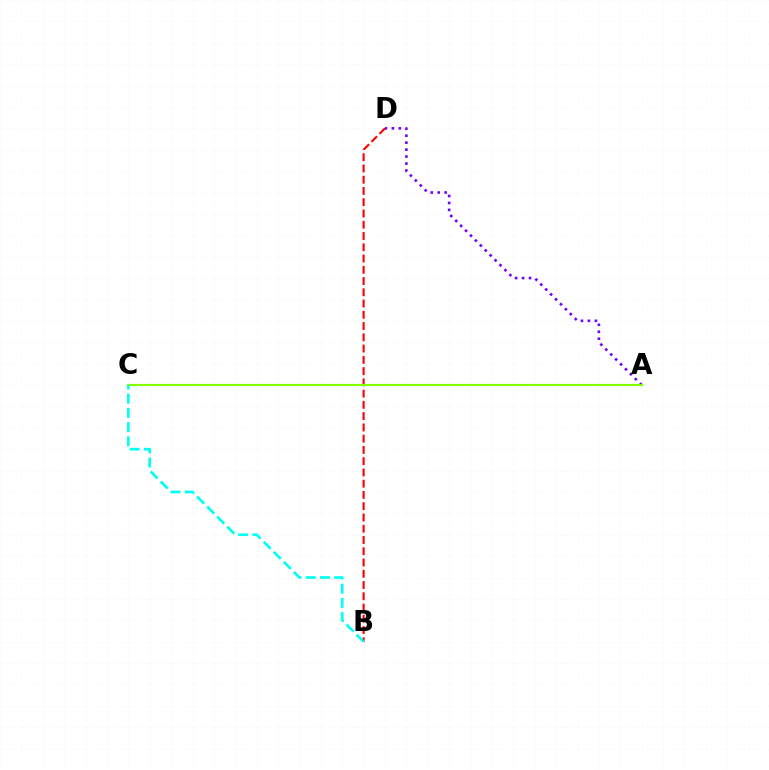{('B', 'D'): [{'color': '#ff0000', 'line_style': 'dashed', 'thickness': 1.53}], ('A', 'D'): [{'color': '#7200ff', 'line_style': 'dotted', 'thickness': 1.89}], ('A', 'C'): [{'color': '#84ff00', 'line_style': 'solid', 'thickness': 1.55}], ('B', 'C'): [{'color': '#00fff6', 'line_style': 'dashed', 'thickness': 1.93}]}